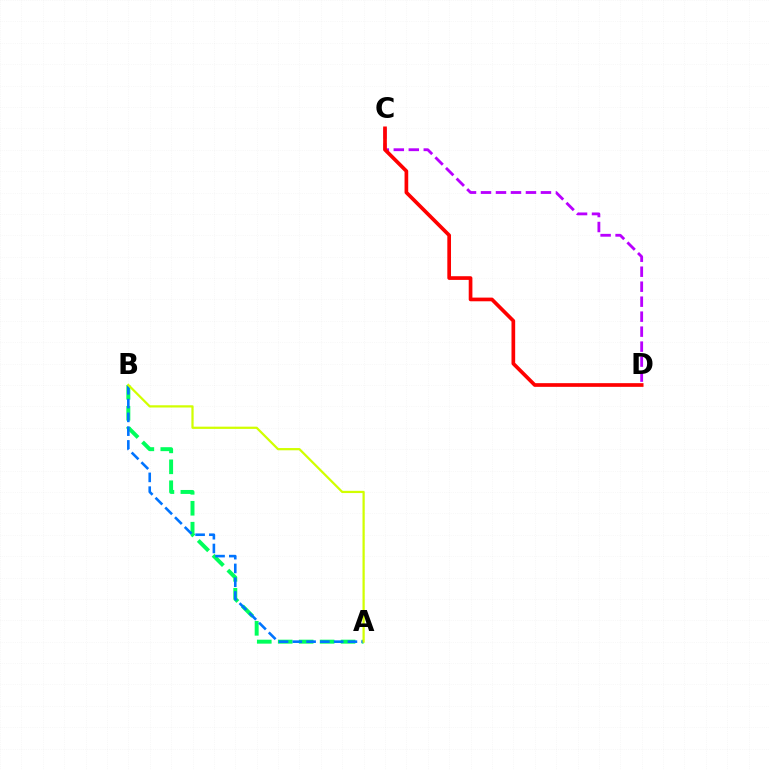{('C', 'D'): [{'color': '#b900ff', 'line_style': 'dashed', 'thickness': 2.04}, {'color': '#ff0000', 'line_style': 'solid', 'thickness': 2.65}], ('A', 'B'): [{'color': '#00ff5c', 'line_style': 'dashed', 'thickness': 2.85}, {'color': '#0074ff', 'line_style': 'dashed', 'thickness': 1.87}, {'color': '#d1ff00', 'line_style': 'solid', 'thickness': 1.61}]}